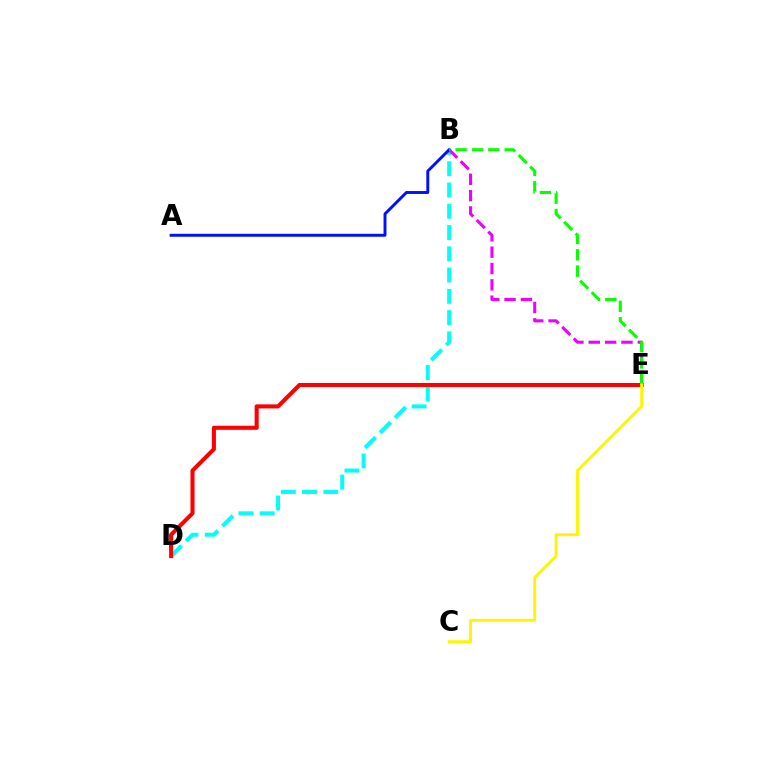{('B', 'D'): [{'color': '#00fff6', 'line_style': 'dashed', 'thickness': 2.89}], ('B', 'E'): [{'color': '#ee00ff', 'line_style': 'dashed', 'thickness': 2.22}, {'color': '#08ff00', 'line_style': 'dashed', 'thickness': 2.22}], ('D', 'E'): [{'color': '#ff0000', 'line_style': 'solid', 'thickness': 2.93}], ('A', 'B'): [{'color': '#0010ff', 'line_style': 'solid', 'thickness': 2.12}], ('C', 'E'): [{'color': '#fcf500', 'line_style': 'solid', 'thickness': 2.07}]}